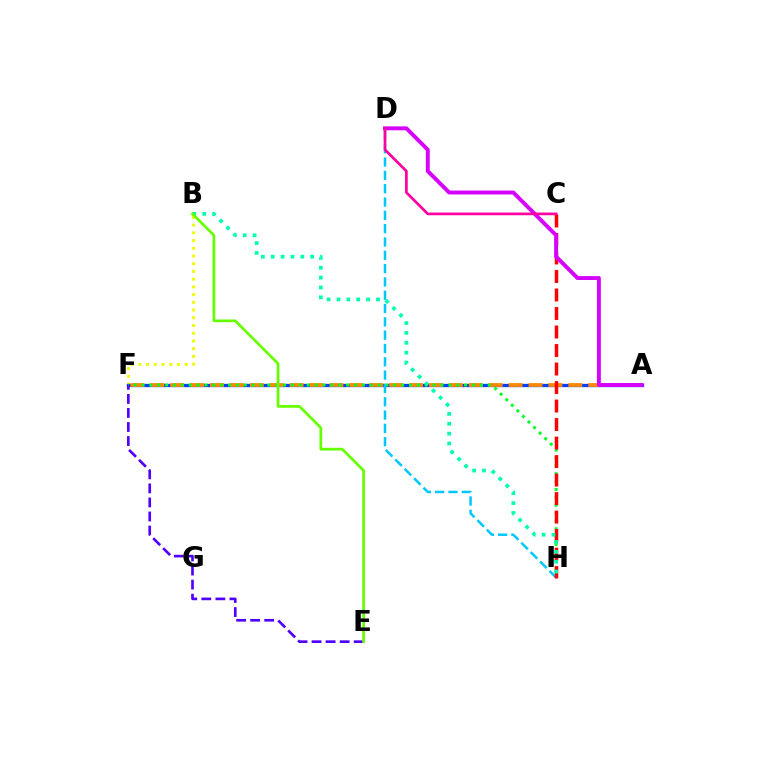{('B', 'F'): [{'color': '#eeff00', 'line_style': 'dotted', 'thickness': 2.1}], ('A', 'F'): [{'color': '#003fff', 'line_style': 'solid', 'thickness': 2.38}, {'color': '#ff8800', 'line_style': 'dashed', 'thickness': 2.7}], ('E', 'F'): [{'color': '#4f00ff', 'line_style': 'dashed', 'thickness': 1.91}], ('F', 'H'): [{'color': '#00ff27', 'line_style': 'dotted', 'thickness': 2.14}], ('D', 'H'): [{'color': '#00c7ff', 'line_style': 'dashed', 'thickness': 1.81}], ('C', 'H'): [{'color': '#ff0000', 'line_style': 'dashed', 'thickness': 2.51}], ('A', 'D'): [{'color': '#d600ff', 'line_style': 'solid', 'thickness': 2.82}], ('B', 'H'): [{'color': '#00ffaf', 'line_style': 'dotted', 'thickness': 2.68}], ('C', 'D'): [{'color': '#ff00a0', 'line_style': 'solid', 'thickness': 1.94}], ('B', 'E'): [{'color': '#66ff00', 'line_style': 'solid', 'thickness': 1.96}]}